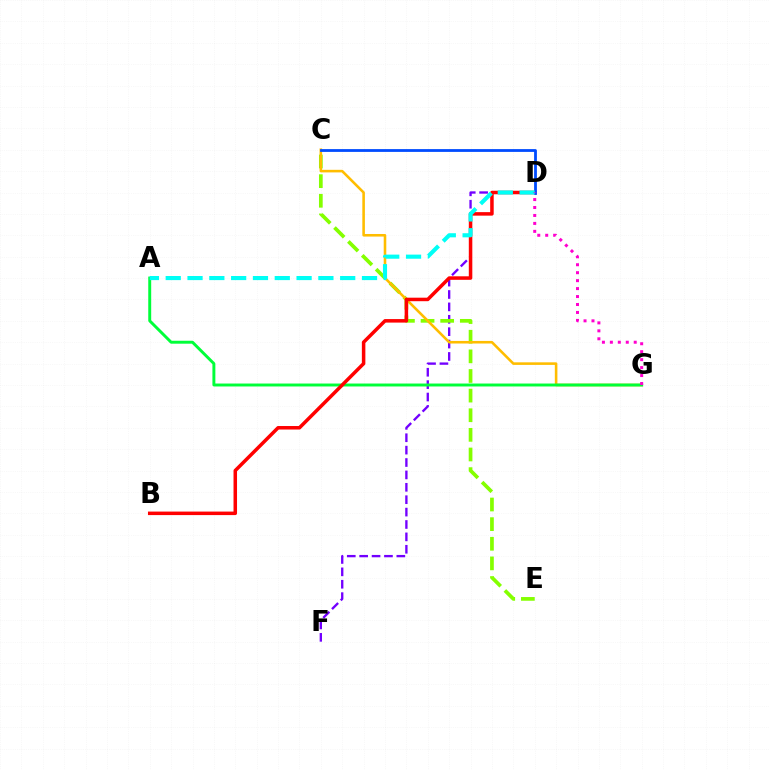{('D', 'F'): [{'color': '#7200ff', 'line_style': 'dashed', 'thickness': 1.68}], ('C', 'E'): [{'color': '#84ff00', 'line_style': 'dashed', 'thickness': 2.67}], ('C', 'G'): [{'color': '#ffbd00', 'line_style': 'solid', 'thickness': 1.86}], ('A', 'G'): [{'color': '#00ff39', 'line_style': 'solid', 'thickness': 2.12}], ('B', 'D'): [{'color': '#ff0000', 'line_style': 'solid', 'thickness': 2.53}], ('C', 'D'): [{'color': '#004bff', 'line_style': 'solid', 'thickness': 2.02}], ('A', 'D'): [{'color': '#00fff6', 'line_style': 'dashed', 'thickness': 2.96}], ('D', 'G'): [{'color': '#ff00cf', 'line_style': 'dotted', 'thickness': 2.16}]}